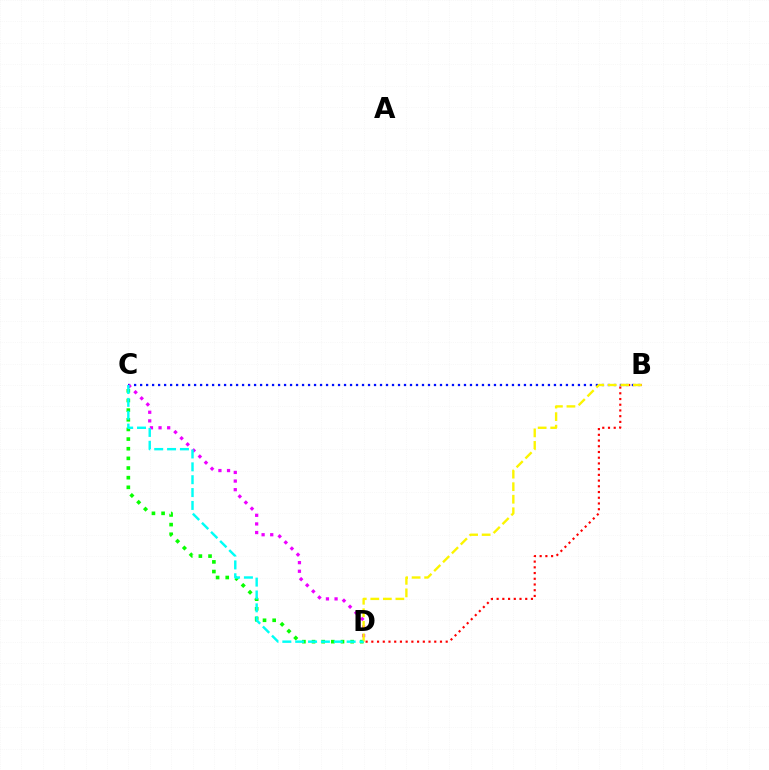{('C', 'D'): [{'color': '#08ff00', 'line_style': 'dotted', 'thickness': 2.62}, {'color': '#ee00ff', 'line_style': 'dotted', 'thickness': 2.34}, {'color': '#00fff6', 'line_style': 'dashed', 'thickness': 1.75}], ('B', 'C'): [{'color': '#0010ff', 'line_style': 'dotted', 'thickness': 1.63}], ('B', 'D'): [{'color': '#ff0000', 'line_style': 'dotted', 'thickness': 1.55}, {'color': '#fcf500', 'line_style': 'dashed', 'thickness': 1.7}]}